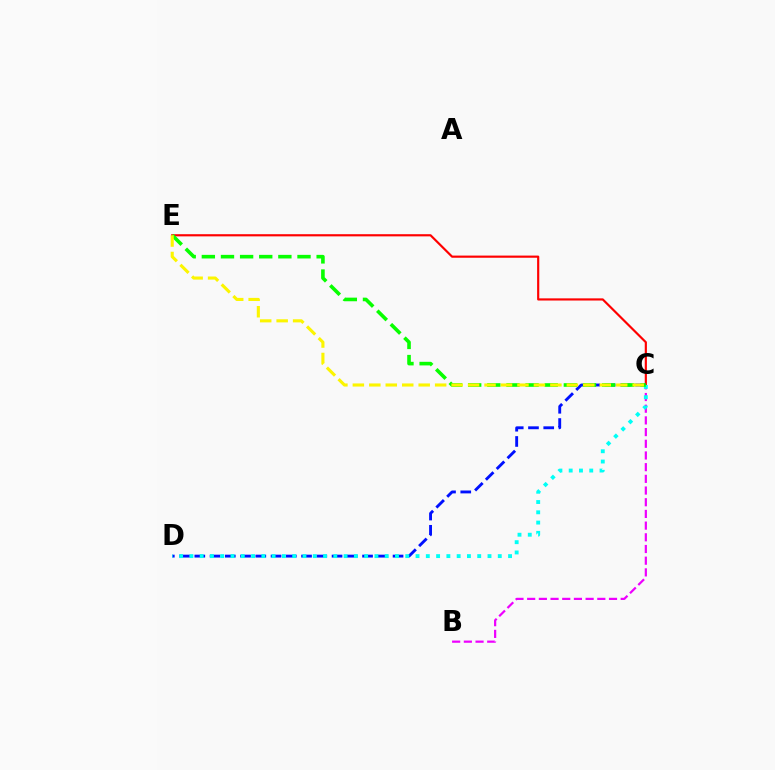{('B', 'C'): [{'color': '#ee00ff', 'line_style': 'dashed', 'thickness': 1.59}], ('C', 'E'): [{'color': '#ff0000', 'line_style': 'solid', 'thickness': 1.56}, {'color': '#08ff00', 'line_style': 'dashed', 'thickness': 2.6}, {'color': '#fcf500', 'line_style': 'dashed', 'thickness': 2.24}], ('C', 'D'): [{'color': '#0010ff', 'line_style': 'dashed', 'thickness': 2.07}, {'color': '#00fff6', 'line_style': 'dotted', 'thickness': 2.79}]}